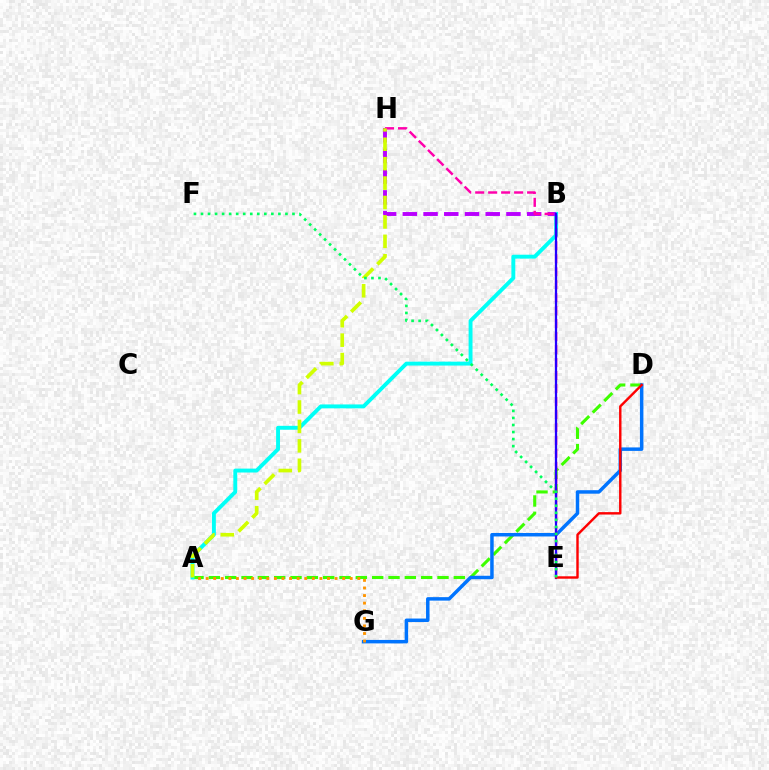{('A', 'D'): [{'color': '#3dff00', 'line_style': 'dashed', 'thickness': 2.22}], ('A', 'B'): [{'color': '#00fff6', 'line_style': 'solid', 'thickness': 2.81}], ('B', 'H'): [{'color': '#b900ff', 'line_style': 'dashed', 'thickness': 2.81}], ('D', 'G'): [{'color': '#0074ff', 'line_style': 'solid', 'thickness': 2.51}], ('E', 'H'): [{'color': '#ff00ac', 'line_style': 'dashed', 'thickness': 1.76}], ('A', 'H'): [{'color': '#d1ff00', 'line_style': 'dashed', 'thickness': 2.64}], ('B', 'E'): [{'color': '#2500ff', 'line_style': 'solid', 'thickness': 1.62}], ('D', 'E'): [{'color': '#ff0000', 'line_style': 'solid', 'thickness': 1.74}], ('A', 'G'): [{'color': '#ff9400', 'line_style': 'dotted', 'thickness': 2.06}], ('E', 'F'): [{'color': '#00ff5c', 'line_style': 'dotted', 'thickness': 1.91}]}